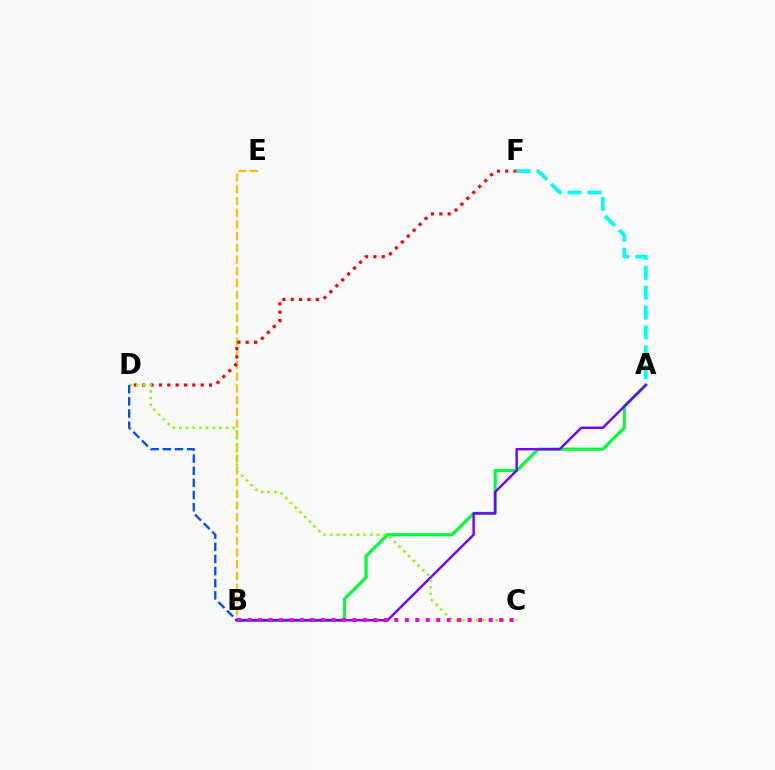{('B', 'E'): [{'color': '#ffbd00', 'line_style': 'dashed', 'thickness': 1.59}], ('D', 'F'): [{'color': '#ff0000', 'line_style': 'dotted', 'thickness': 2.27}], ('A', 'B'): [{'color': '#00ff39', 'line_style': 'solid', 'thickness': 2.28}, {'color': '#7200ff', 'line_style': 'solid', 'thickness': 1.72}], ('C', 'D'): [{'color': '#84ff00', 'line_style': 'dotted', 'thickness': 1.81}], ('B', 'D'): [{'color': '#004bff', 'line_style': 'dashed', 'thickness': 1.65}], ('A', 'F'): [{'color': '#00fff6', 'line_style': 'dashed', 'thickness': 2.7}], ('B', 'C'): [{'color': '#ff00cf', 'line_style': 'dotted', 'thickness': 2.85}]}